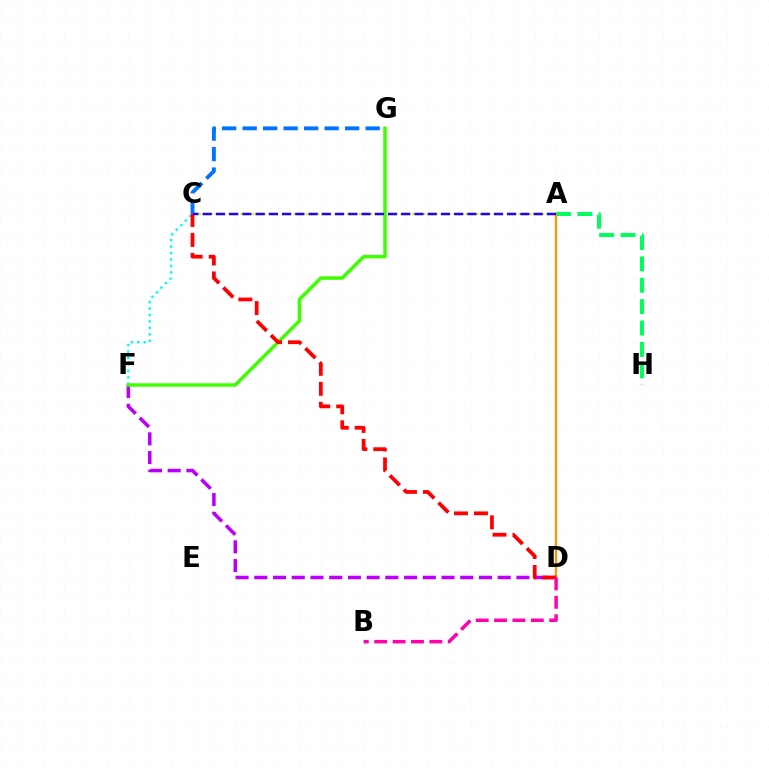{('D', 'F'): [{'color': '#b900ff', 'line_style': 'dashed', 'thickness': 2.54}], ('C', 'F'): [{'color': '#00fff6', 'line_style': 'dotted', 'thickness': 1.75}], ('A', 'H'): [{'color': '#00ff5c', 'line_style': 'dashed', 'thickness': 2.91}], ('A', 'D'): [{'color': '#ff9400', 'line_style': 'solid', 'thickness': 1.59}], ('A', 'C'): [{'color': '#d1ff00', 'line_style': 'dotted', 'thickness': 1.61}, {'color': '#2500ff', 'line_style': 'dashed', 'thickness': 1.8}], ('C', 'G'): [{'color': '#0074ff', 'line_style': 'dashed', 'thickness': 2.79}], ('F', 'G'): [{'color': '#3dff00', 'line_style': 'solid', 'thickness': 2.5}], ('C', 'D'): [{'color': '#ff0000', 'line_style': 'dashed', 'thickness': 2.71}], ('B', 'D'): [{'color': '#ff00ac', 'line_style': 'dashed', 'thickness': 2.5}]}